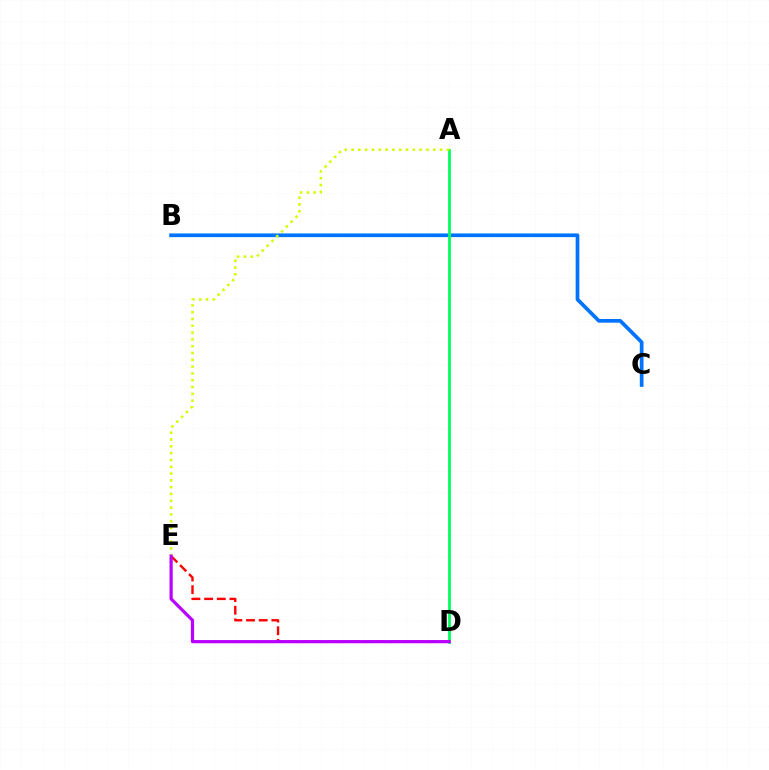{('B', 'C'): [{'color': '#0074ff', 'line_style': 'solid', 'thickness': 2.66}], ('A', 'D'): [{'color': '#00ff5c', 'line_style': 'solid', 'thickness': 1.98}], ('D', 'E'): [{'color': '#ff0000', 'line_style': 'dashed', 'thickness': 1.72}, {'color': '#b900ff', 'line_style': 'solid', 'thickness': 2.31}], ('A', 'E'): [{'color': '#d1ff00', 'line_style': 'dotted', 'thickness': 1.85}]}